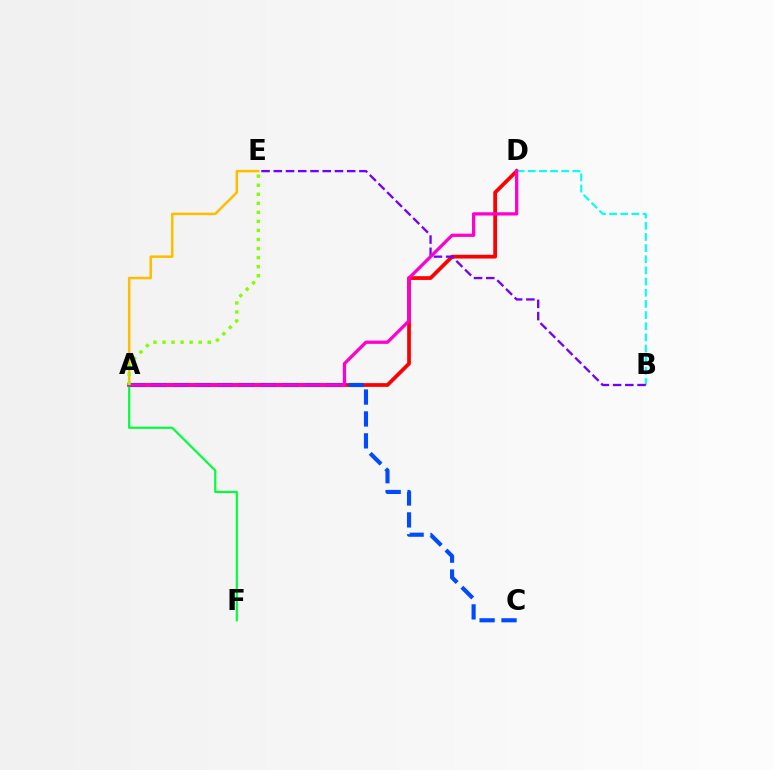{('A', 'E'): [{'color': '#ffbd00', 'line_style': 'solid', 'thickness': 1.81}, {'color': '#84ff00', 'line_style': 'dotted', 'thickness': 2.46}], ('A', 'D'): [{'color': '#ff0000', 'line_style': 'solid', 'thickness': 2.7}, {'color': '#ff00cf', 'line_style': 'solid', 'thickness': 2.35}], ('B', 'D'): [{'color': '#00fff6', 'line_style': 'dashed', 'thickness': 1.52}], ('A', 'C'): [{'color': '#004bff', 'line_style': 'dashed', 'thickness': 2.98}], ('B', 'E'): [{'color': '#7200ff', 'line_style': 'dashed', 'thickness': 1.66}], ('A', 'F'): [{'color': '#00ff39', 'line_style': 'solid', 'thickness': 1.58}]}